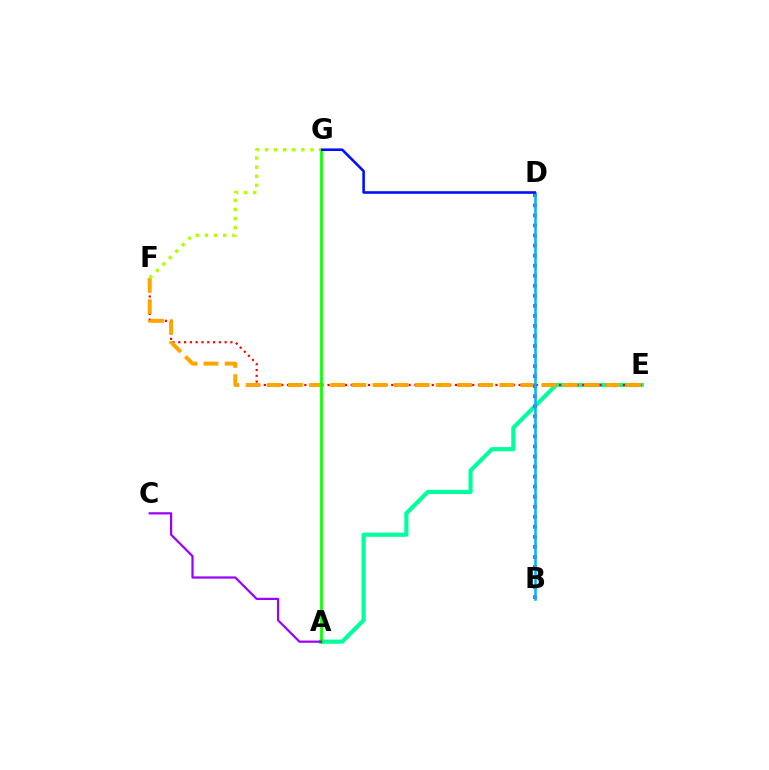{('A', 'E'): [{'color': '#00ff9d', 'line_style': 'solid', 'thickness': 2.99}], ('E', 'F'): [{'color': '#ff0000', 'line_style': 'dotted', 'thickness': 1.57}, {'color': '#ffa500', 'line_style': 'dashed', 'thickness': 2.87}], ('B', 'D'): [{'color': '#ff00bd', 'line_style': 'dotted', 'thickness': 2.73}, {'color': '#00b5ff', 'line_style': 'solid', 'thickness': 1.86}], ('A', 'G'): [{'color': '#08ff00', 'line_style': 'solid', 'thickness': 1.95}], ('A', 'C'): [{'color': '#9b00ff', 'line_style': 'solid', 'thickness': 1.59}], ('D', 'G'): [{'color': '#0010ff', 'line_style': 'solid', 'thickness': 1.87}], ('F', 'G'): [{'color': '#b3ff00', 'line_style': 'dotted', 'thickness': 2.47}]}